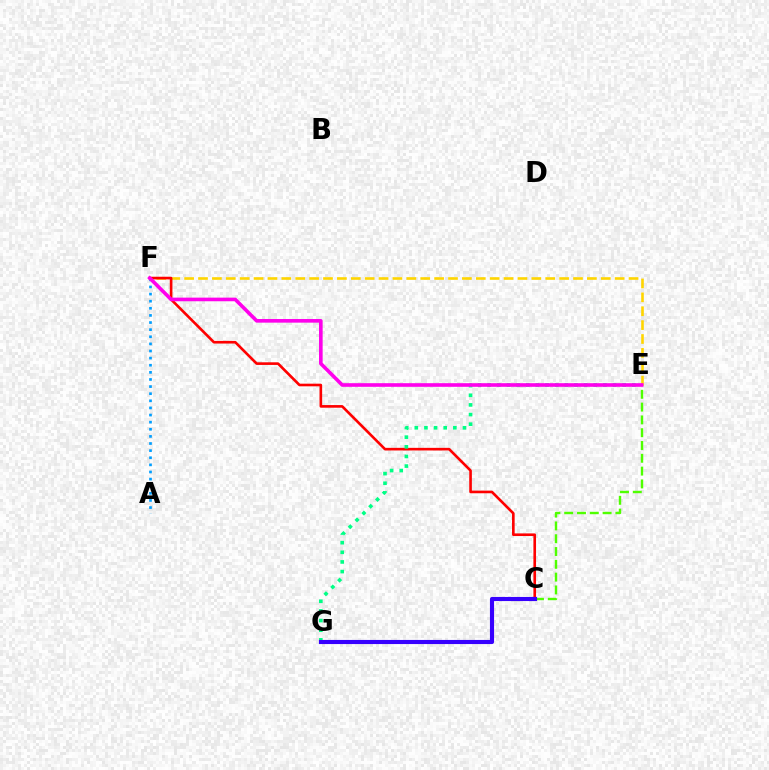{('E', 'F'): [{'color': '#ffd500', 'line_style': 'dashed', 'thickness': 1.89}, {'color': '#ff00ed', 'line_style': 'solid', 'thickness': 2.61}], ('A', 'F'): [{'color': '#009eff', 'line_style': 'dotted', 'thickness': 1.93}], ('C', 'F'): [{'color': '#ff0000', 'line_style': 'solid', 'thickness': 1.9}], ('C', 'E'): [{'color': '#4fff00', 'line_style': 'dashed', 'thickness': 1.74}], ('E', 'G'): [{'color': '#00ff86', 'line_style': 'dotted', 'thickness': 2.62}], ('C', 'G'): [{'color': '#3700ff', 'line_style': 'solid', 'thickness': 2.96}]}